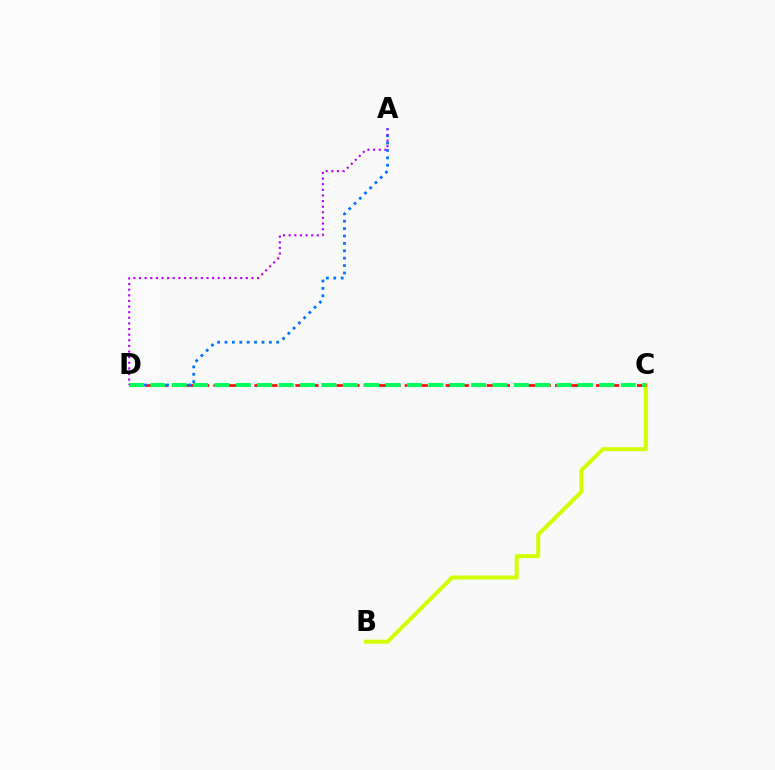{('B', 'C'): [{'color': '#d1ff00', 'line_style': 'solid', 'thickness': 2.88}], ('C', 'D'): [{'color': '#ff0000', 'line_style': 'dashed', 'thickness': 1.86}, {'color': '#00ff5c', 'line_style': 'dashed', 'thickness': 2.9}], ('A', 'D'): [{'color': '#0074ff', 'line_style': 'dotted', 'thickness': 2.01}, {'color': '#b900ff', 'line_style': 'dotted', 'thickness': 1.53}]}